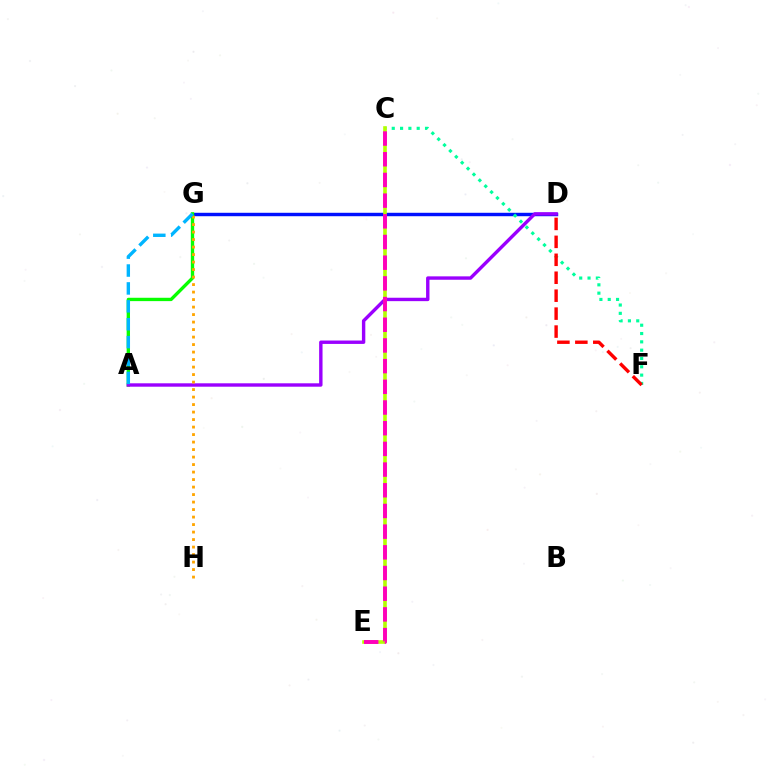{('D', 'G'): [{'color': '#0010ff', 'line_style': 'solid', 'thickness': 2.47}], ('A', 'G'): [{'color': '#08ff00', 'line_style': 'solid', 'thickness': 2.41}, {'color': '#00b5ff', 'line_style': 'dashed', 'thickness': 2.43}], ('C', 'F'): [{'color': '#00ff9d', 'line_style': 'dotted', 'thickness': 2.26}], ('A', 'D'): [{'color': '#9b00ff', 'line_style': 'solid', 'thickness': 2.45}], ('C', 'E'): [{'color': '#b3ff00', 'line_style': 'solid', 'thickness': 2.6}, {'color': '#ff00bd', 'line_style': 'dashed', 'thickness': 2.81}], ('G', 'H'): [{'color': '#ffa500', 'line_style': 'dotted', 'thickness': 2.04}], ('D', 'F'): [{'color': '#ff0000', 'line_style': 'dashed', 'thickness': 2.44}]}